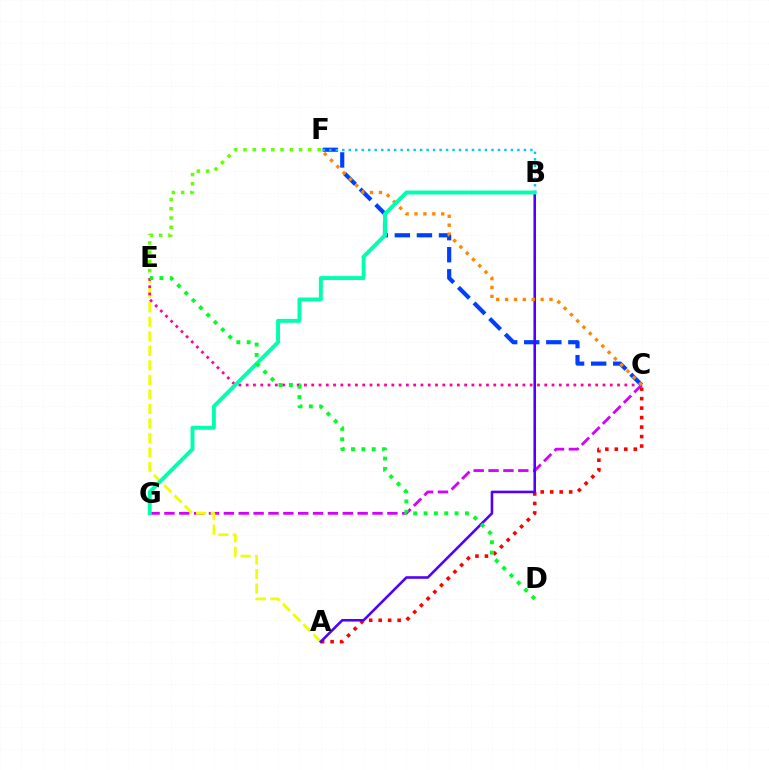{('C', 'G'): [{'color': '#d600ff', 'line_style': 'dashed', 'thickness': 2.02}], ('C', 'F'): [{'color': '#003fff', 'line_style': 'dashed', 'thickness': 3.0}, {'color': '#ff8800', 'line_style': 'dotted', 'thickness': 2.41}], ('A', 'E'): [{'color': '#eeff00', 'line_style': 'dashed', 'thickness': 1.97}], ('B', 'F'): [{'color': '#00c7ff', 'line_style': 'dotted', 'thickness': 1.76}], ('A', 'C'): [{'color': '#ff0000', 'line_style': 'dotted', 'thickness': 2.58}], ('A', 'B'): [{'color': '#4f00ff', 'line_style': 'solid', 'thickness': 1.86}], ('C', 'E'): [{'color': '#ff00a0', 'line_style': 'dotted', 'thickness': 1.98}], ('E', 'F'): [{'color': '#66ff00', 'line_style': 'dotted', 'thickness': 2.52}], ('B', 'G'): [{'color': '#00ffaf', 'line_style': 'solid', 'thickness': 2.83}], ('D', 'E'): [{'color': '#00ff27', 'line_style': 'dotted', 'thickness': 2.81}]}